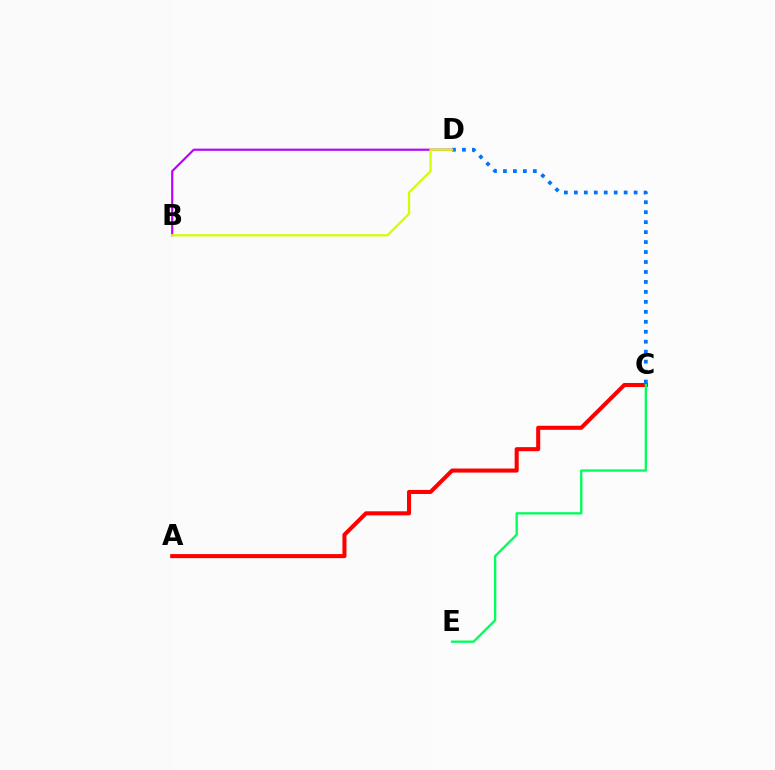{('A', 'C'): [{'color': '#ff0000', 'line_style': 'solid', 'thickness': 2.92}], ('C', 'D'): [{'color': '#0074ff', 'line_style': 'dotted', 'thickness': 2.71}], ('C', 'E'): [{'color': '#00ff5c', 'line_style': 'solid', 'thickness': 1.68}], ('B', 'D'): [{'color': '#b900ff', 'line_style': 'solid', 'thickness': 1.55}, {'color': '#d1ff00', 'line_style': 'solid', 'thickness': 1.63}]}